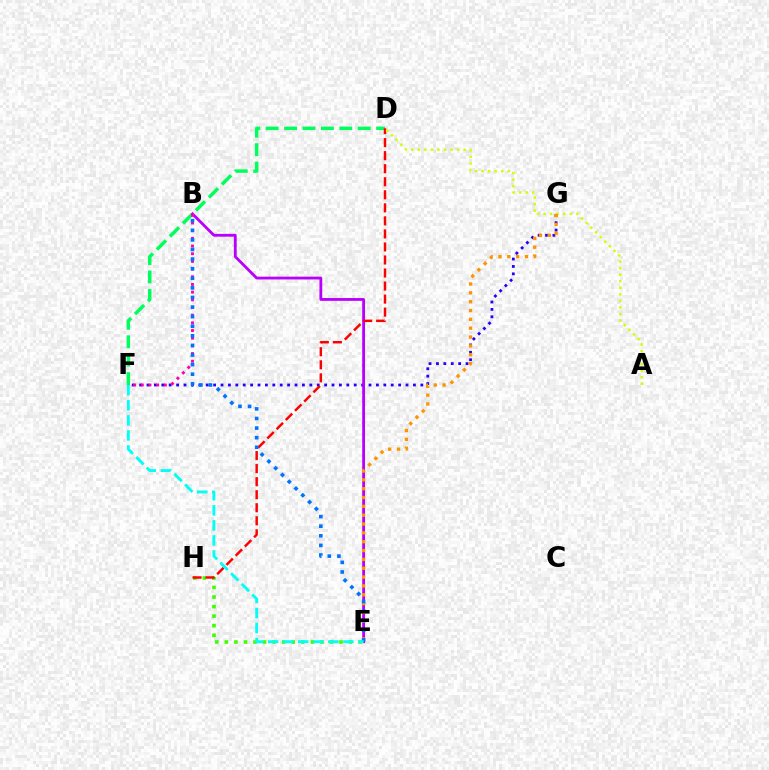{('F', 'G'): [{'color': '#2500ff', 'line_style': 'dotted', 'thickness': 2.01}], ('B', 'E'): [{'color': '#b900ff', 'line_style': 'solid', 'thickness': 2.03}, {'color': '#0074ff', 'line_style': 'dotted', 'thickness': 2.61}], ('E', 'H'): [{'color': '#3dff00', 'line_style': 'dotted', 'thickness': 2.6}], ('D', 'F'): [{'color': '#00ff5c', 'line_style': 'dashed', 'thickness': 2.5}], ('B', 'F'): [{'color': '#ff00ac', 'line_style': 'dotted', 'thickness': 2.09}], ('D', 'H'): [{'color': '#ff0000', 'line_style': 'dashed', 'thickness': 1.77}], ('A', 'D'): [{'color': '#d1ff00', 'line_style': 'dotted', 'thickness': 1.78}], ('E', 'G'): [{'color': '#ff9400', 'line_style': 'dotted', 'thickness': 2.4}], ('E', 'F'): [{'color': '#00fff6', 'line_style': 'dashed', 'thickness': 2.04}]}